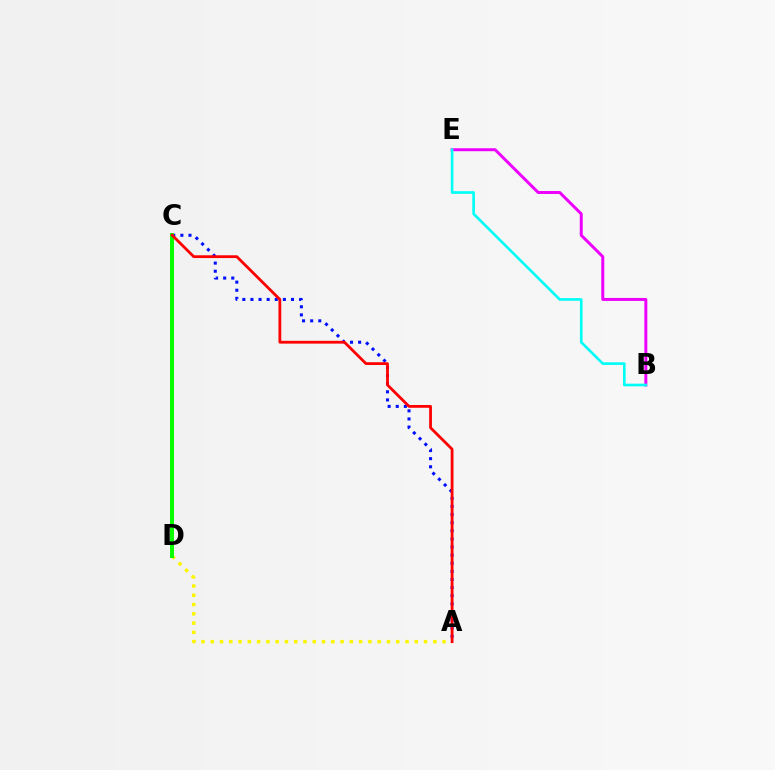{('B', 'E'): [{'color': '#ee00ff', 'line_style': 'solid', 'thickness': 2.14}, {'color': '#00fff6', 'line_style': 'solid', 'thickness': 1.91}], ('A', 'C'): [{'color': '#0010ff', 'line_style': 'dotted', 'thickness': 2.2}, {'color': '#ff0000', 'line_style': 'solid', 'thickness': 2.01}], ('A', 'D'): [{'color': '#fcf500', 'line_style': 'dotted', 'thickness': 2.52}], ('C', 'D'): [{'color': '#08ff00', 'line_style': 'solid', 'thickness': 2.85}]}